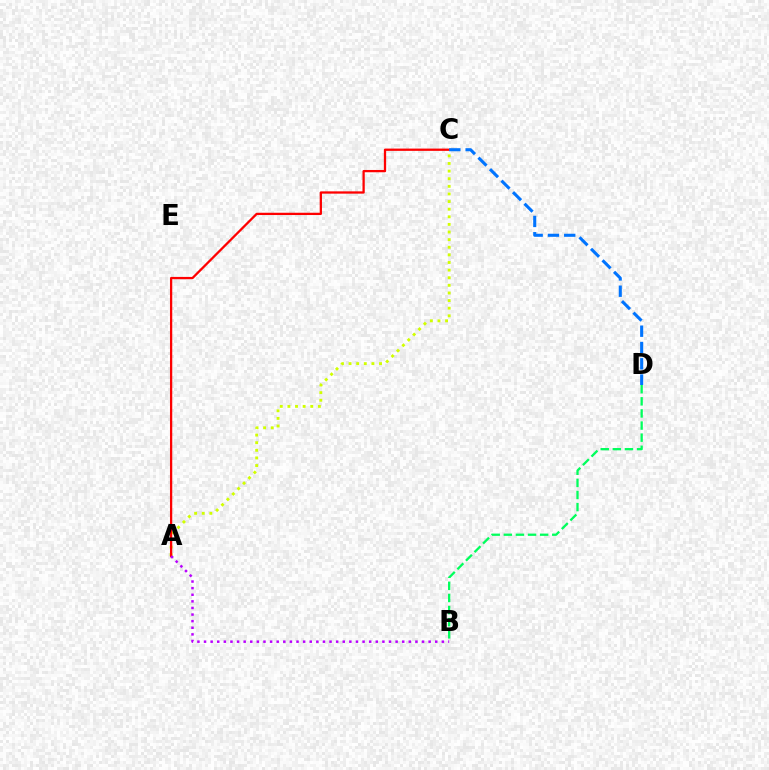{('A', 'C'): [{'color': '#d1ff00', 'line_style': 'dotted', 'thickness': 2.07}, {'color': '#ff0000', 'line_style': 'solid', 'thickness': 1.64}], ('B', 'D'): [{'color': '#00ff5c', 'line_style': 'dashed', 'thickness': 1.64}], ('A', 'B'): [{'color': '#b900ff', 'line_style': 'dotted', 'thickness': 1.79}], ('C', 'D'): [{'color': '#0074ff', 'line_style': 'dashed', 'thickness': 2.21}]}